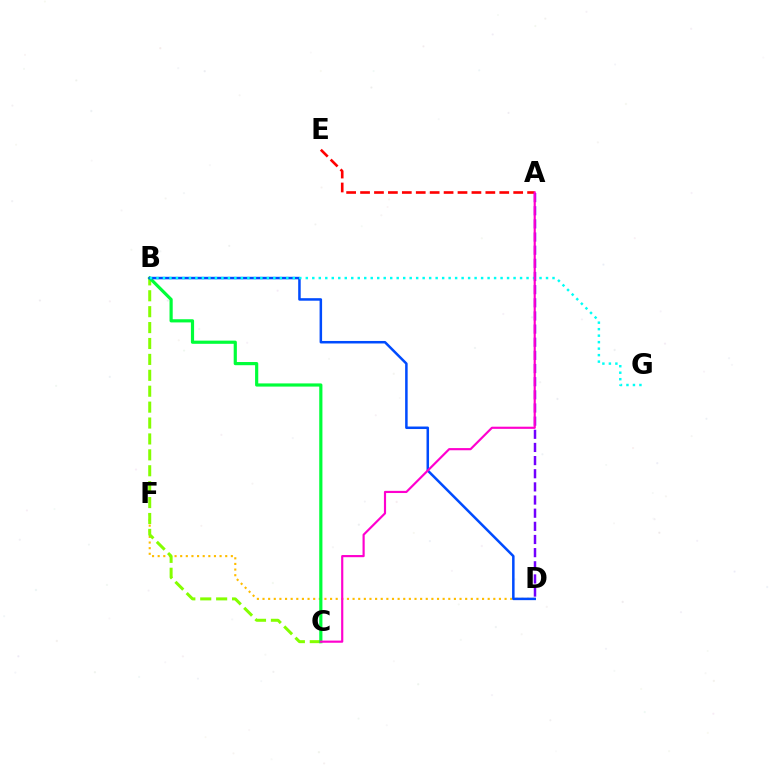{('A', 'E'): [{'color': '#ff0000', 'line_style': 'dashed', 'thickness': 1.89}], ('D', 'F'): [{'color': '#ffbd00', 'line_style': 'dotted', 'thickness': 1.53}], ('B', 'C'): [{'color': '#84ff00', 'line_style': 'dashed', 'thickness': 2.16}, {'color': '#00ff39', 'line_style': 'solid', 'thickness': 2.29}], ('A', 'D'): [{'color': '#7200ff', 'line_style': 'dashed', 'thickness': 1.79}], ('B', 'D'): [{'color': '#004bff', 'line_style': 'solid', 'thickness': 1.81}], ('B', 'G'): [{'color': '#00fff6', 'line_style': 'dotted', 'thickness': 1.76}], ('A', 'C'): [{'color': '#ff00cf', 'line_style': 'solid', 'thickness': 1.56}]}